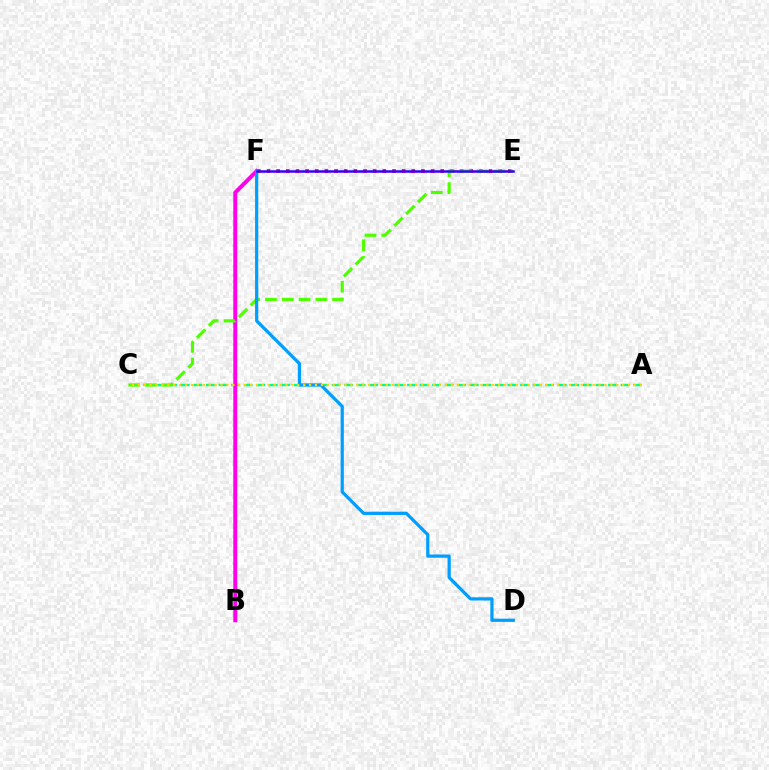{('A', 'C'): [{'color': '#00ff86', 'line_style': 'dashed', 'thickness': 1.71}, {'color': '#ffd500', 'line_style': 'dotted', 'thickness': 1.6}], ('E', 'F'): [{'color': '#ff0000', 'line_style': 'dotted', 'thickness': 2.62}, {'color': '#3700ff', 'line_style': 'solid', 'thickness': 1.81}], ('B', 'F'): [{'color': '#ff00ed', 'line_style': 'solid', 'thickness': 2.87}], ('C', 'E'): [{'color': '#4fff00', 'line_style': 'dashed', 'thickness': 2.28}], ('D', 'F'): [{'color': '#009eff', 'line_style': 'solid', 'thickness': 2.32}]}